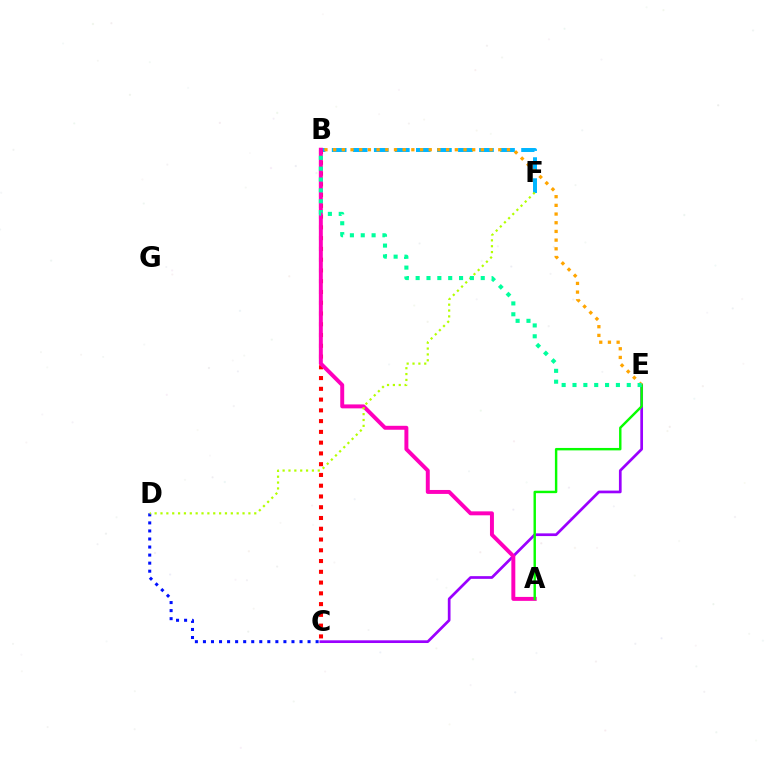{('B', 'F'): [{'color': '#00b5ff', 'line_style': 'dashed', 'thickness': 2.86}], ('C', 'E'): [{'color': '#9b00ff', 'line_style': 'solid', 'thickness': 1.95}], ('B', 'C'): [{'color': '#ff0000', 'line_style': 'dotted', 'thickness': 2.92}], ('C', 'D'): [{'color': '#0010ff', 'line_style': 'dotted', 'thickness': 2.19}], ('A', 'B'): [{'color': '#ff00bd', 'line_style': 'solid', 'thickness': 2.84}], ('D', 'F'): [{'color': '#b3ff00', 'line_style': 'dotted', 'thickness': 1.59}], ('A', 'E'): [{'color': '#08ff00', 'line_style': 'solid', 'thickness': 1.74}], ('B', 'E'): [{'color': '#ffa500', 'line_style': 'dotted', 'thickness': 2.36}, {'color': '#00ff9d', 'line_style': 'dotted', 'thickness': 2.95}]}